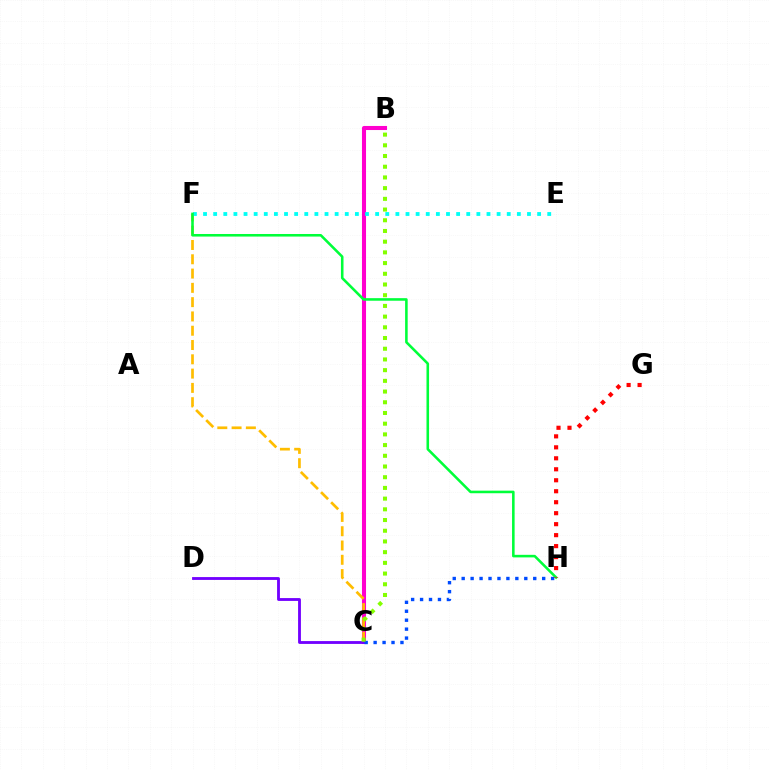{('B', 'C'): [{'color': '#ff00cf', 'line_style': 'solid', 'thickness': 2.93}, {'color': '#84ff00', 'line_style': 'dotted', 'thickness': 2.91}], ('C', 'F'): [{'color': '#ffbd00', 'line_style': 'dashed', 'thickness': 1.94}], ('C', 'D'): [{'color': '#7200ff', 'line_style': 'solid', 'thickness': 2.04}], ('E', 'F'): [{'color': '#00fff6', 'line_style': 'dotted', 'thickness': 2.75}], ('F', 'H'): [{'color': '#00ff39', 'line_style': 'solid', 'thickness': 1.85}], ('C', 'H'): [{'color': '#004bff', 'line_style': 'dotted', 'thickness': 2.43}], ('G', 'H'): [{'color': '#ff0000', 'line_style': 'dotted', 'thickness': 2.98}]}